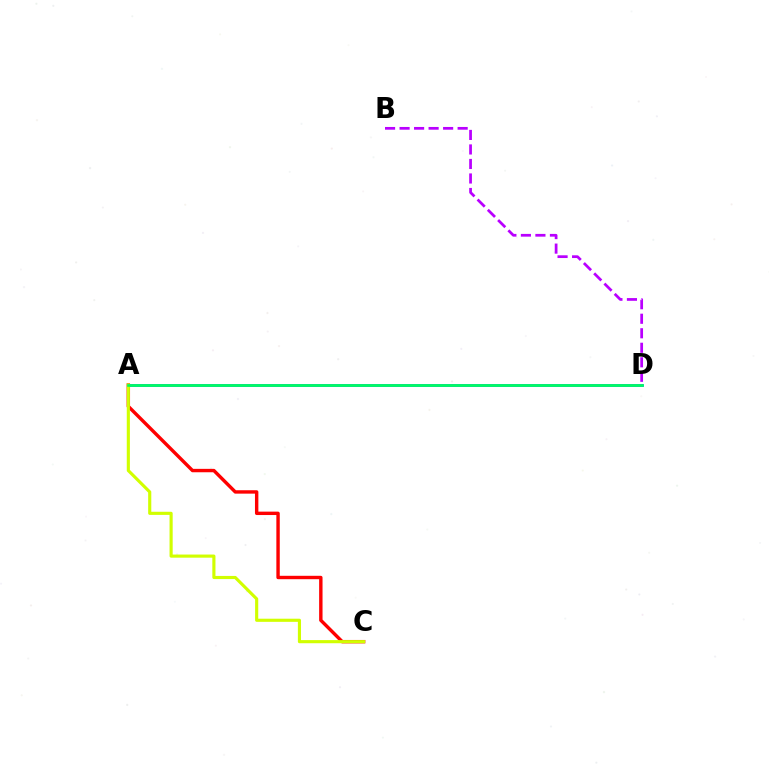{('A', 'C'): [{'color': '#ff0000', 'line_style': 'solid', 'thickness': 2.45}, {'color': '#d1ff00', 'line_style': 'solid', 'thickness': 2.26}], ('A', 'D'): [{'color': '#0074ff', 'line_style': 'solid', 'thickness': 1.89}, {'color': '#00ff5c', 'line_style': 'solid', 'thickness': 1.89}], ('B', 'D'): [{'color': '#b900ff', 'line_style': 'dashed', 'thickness': 1.97}]}